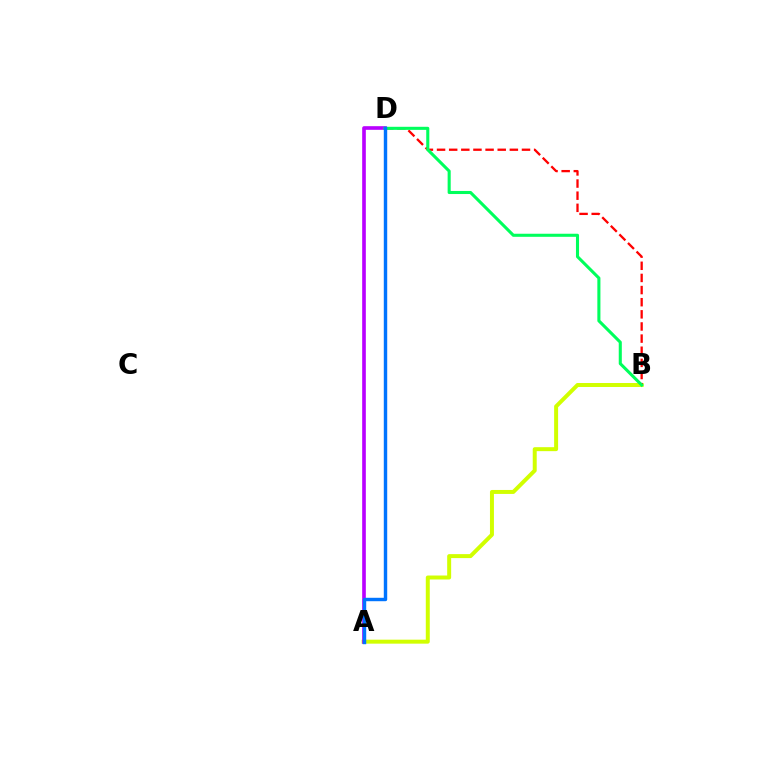{('A', 'B'): [{'color': '#d1ff00', 'line_style': 'solid', 'thickness': 2.86}], ('B', 'D'): [{'color': '#ff0000', 'line_style': 'dashed', 'thickness': 1.65}, {'color': '#00ff5c', 'line_style': 'solid', 'thickness': 2.21}], ('A', 'D'): [{'color': '#b900ff', 'line_style': 'solid', 'thickness': 2.62}, {'color': '#0074ff', 'line_style': 'solid', 'thickness': 2.46}]}